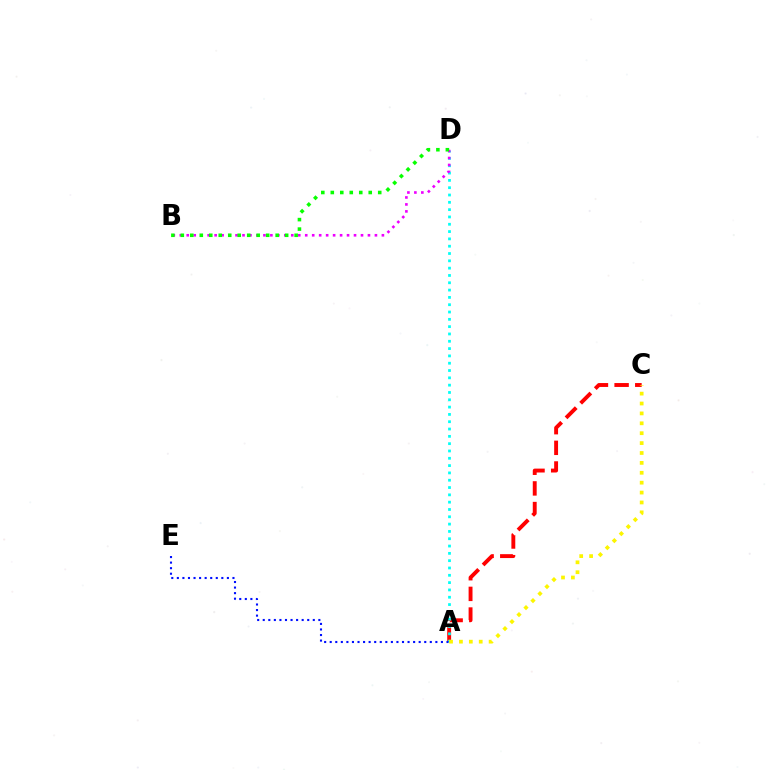{('A', 'C'): [{'color': '#ff0000', 'line_style': 'dashed', 'thickness': 2.81}, {'color': '#fcf500', 'line_style': 'dotted', 'thickness': 2.69}], ('A', 'D'): [{'color': '#00fff6', 'line_style': 'dotted', 'thickness': 1.99}], ('B', 'D'): [{'color': '#ee00ff', 'line_style': 'dotted', 'thickness': 1.89}, {'color': '#08ff00', 'line_style': 'dotted', 'thickness': 2.58}], ('A', 'E'): [{'color': '#0010ff', 'line_style': 'dotted', 'thickness': 1.51}]}